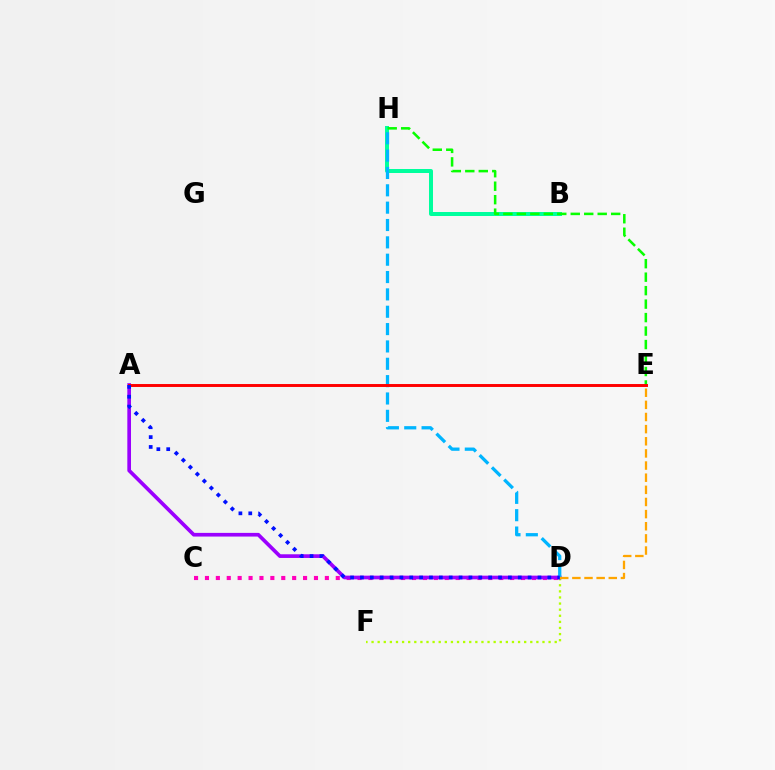{('B', 'H'): [{'color': '#00ff9d', 'line_style': 'solid', 'thickness': 2.87}], ('D', 'F'): [{'color': '#b3ff00', 'line_style': 'dotted', 'thickness': 1.66}], ('C', 'D'): [{'color': '#ff00bd', 'line_style': 'dotted', 'thickness': 2.96}], ('A', 'D'): [{'color': '#9b00ff', 'line_style': 'solid', 'thickness': 2.65}, {'color': '#0010ff', 'line_style': 'dotted', 'thickness': 2.68}], ('D', 'H'): [{'color': '#00b5ff', 'line_style': 'dashed', 'thickness': 2.36}], ('E', 'H'): [{'color': '#08ff00', 'line_style': 'dashed', 'thickness': 1.83}], ('A', 'E'): [{'color': '#ff0000', 'line_style': 'solid', 'thickness': 2.12}], ('D', 'E'): [{'color': '#ffa500', 'line_style': 'dashed', 'thickness': 1.65}]}